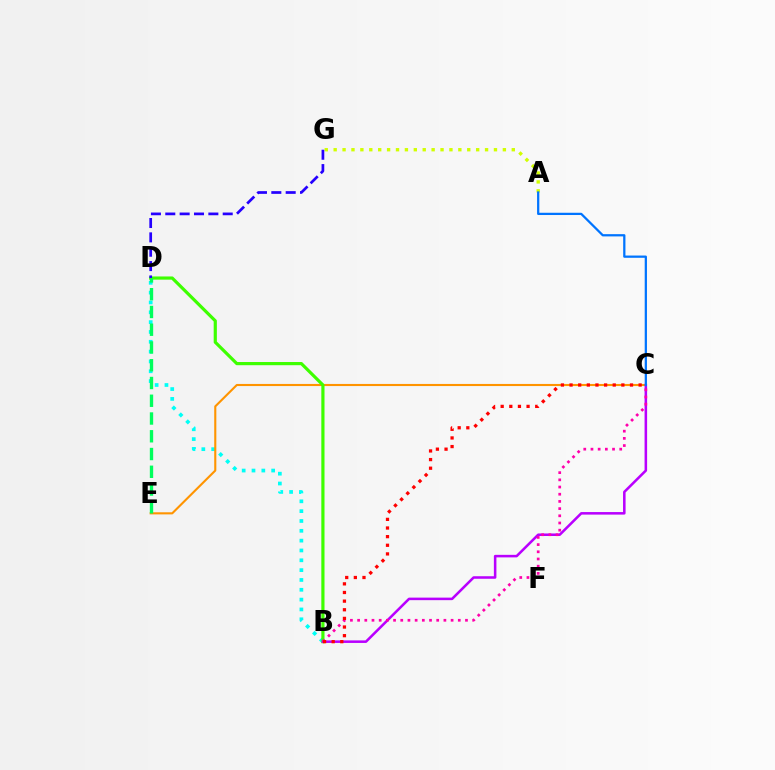{('B', 'D'): [{'color': '#00fff6', 'line_style': 'dotted', 'thickness': 2.67}, {'color': '#3dff00', 'line_style': 'solid', 'thickness': 2.29}], ('C', 'E'): [{'color': '#ff9400', 'line_style': 'solid', 'thickness': 1.52}], ('B', 'C'): [{'color': '#b900ff', 'line_style': 'solid', 'thickness': 1.83}, {'color': '#ff00ac', 'line_style': 'dotted', 'thickness': 1.95}, {'color': '#ff0000', 'line_style': 'dotted', 'thickness': 2.35}], ('A', 'G'): [{'color': '#d1ff00', 'line_style': 'dotted', 'thickness': 2.42}], ('D', 'E'): [{'color': '#00ff5c', 'line_style': 'dashed', 'thickness': 2.41}], ('D', 'G'): [{'color': '#2500ff', 'line_style': 'dashed', 'thickness': 1.95}], ('A', 'C'): [{'color': '#0074ff', 'line_style': 'solid', 'thickness': 1.62}]}